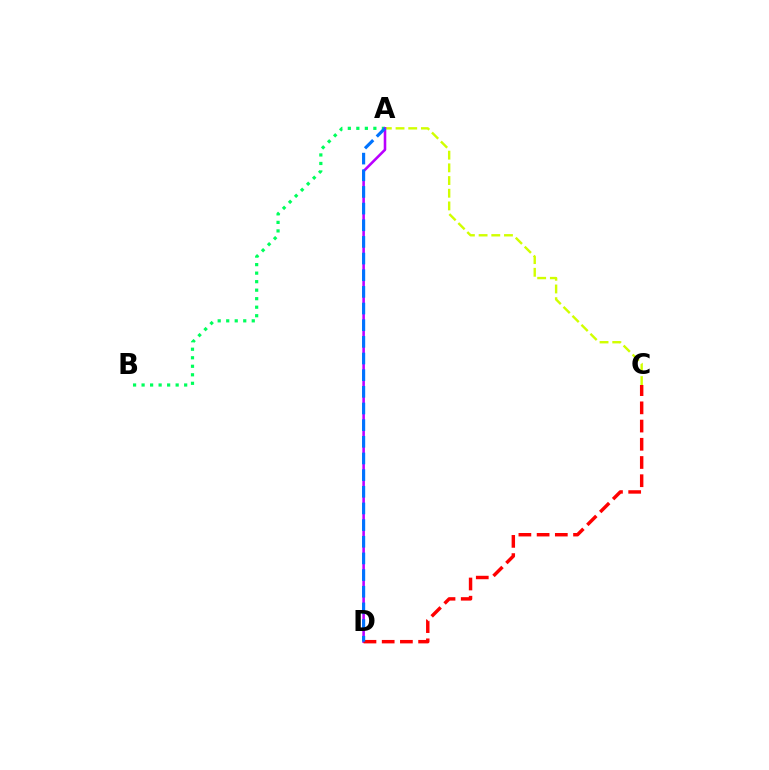{('A', 'B'): [{'color': '#00ff5c', 'line_style': 'dotted', 'thickness': 2.31}], ('A', 'C'): [{'color': '#d1ff00', 'line_style': 'dashed', 'thickness': 1.72}], ('A', 'D'): [{'color': '#b900ff', 'line_style': 'solid', 'thickness': 1.86}, {'color': '#0074ff', 'line_style': 'dashed', 'thickness': 2.26}], ('C', 'D'): [{'color': '#ff0000', 'line_style': 'dashed', 'thickness': 2.47}]}